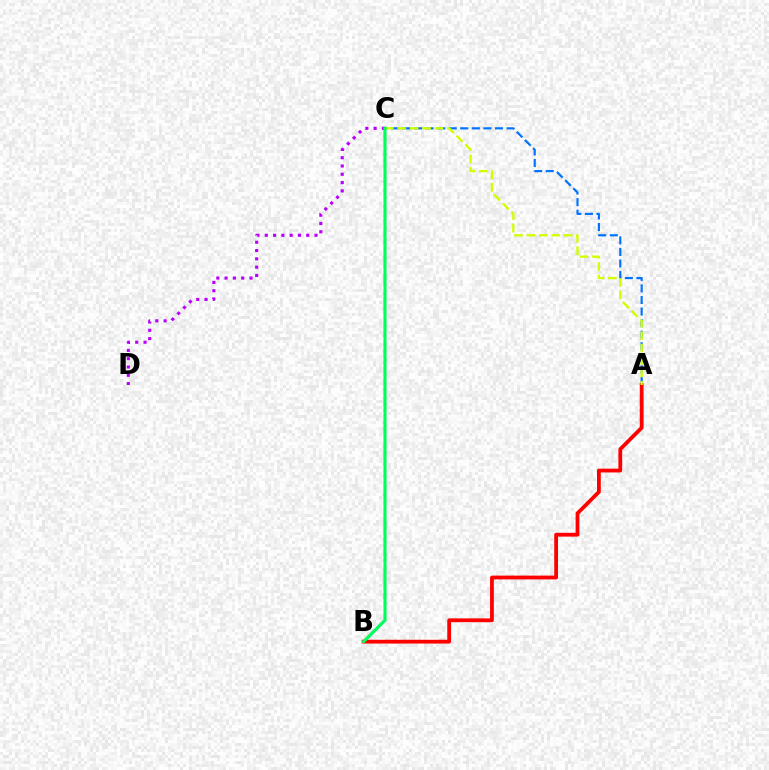{('A', 'C'): [{'color': '#0074ff', 'line_style': 'dashed', 'thickness': 1.57}, {'color': '#d1ff00', 'line_style': 'dashed', 'thickness': 1.69}], ('A', 'B'): [{'color': '#ff0000', 'line_style': 'solid', 'thickness': 2.73}], ('C', 'D'): [{'color': '#b900ff', 'line_style': 'dotted', 'thickness': 2.25}], ('B', 'C'): [{'color': '#00ff5c', 'line_style': 'solid', 'thickness': 2.27}]}